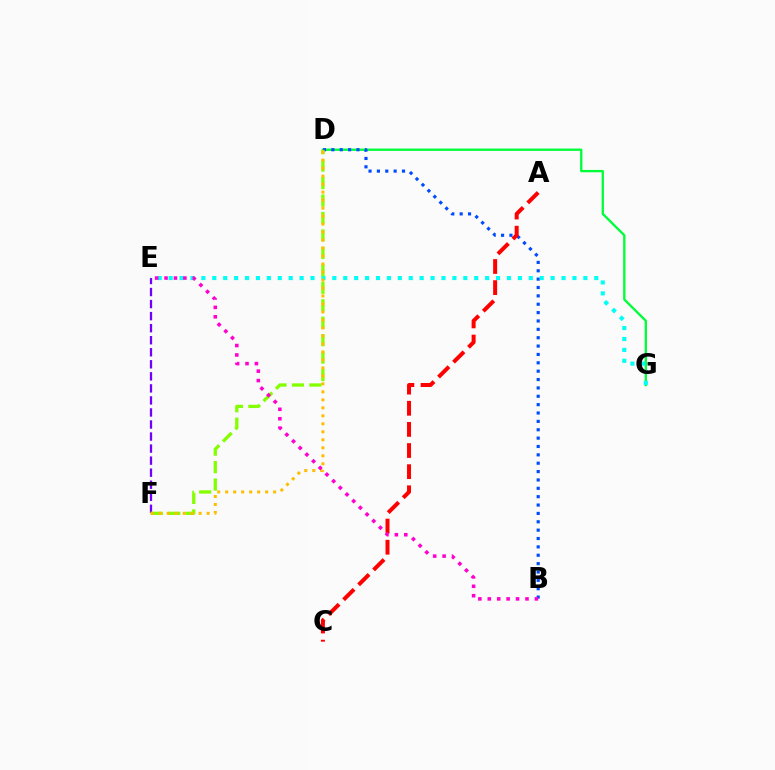{('D', 'G'): [{'color': '#00ff39', 'line_style': 'solid', 'thickness': 1.68}], ('B', 'D'): [{'color': '#004bff', 'line_style': 'dotted', 'thickness': 2.27}], ('E', 'F'): [{'color': '#7200ff', 'line_style': 'dashed', 'thickness': 1.64}], ('E', 'G'): [{'color': '#00fff6', 'line_style': 'dotted', 'thickness': 2.97}], ('D', 'F'): [{'color': '#84ff00', 'line_style': 'dashed', 'thickness': 2.37}, {'color': '#ffbd00', 'line_style': 'dotted', 'thickness': 2.17}], ('A', 'C'): [{'color': '#ff0000', 'line_style': 'dashed', 'thickness': 2.87}], ('B', 'E'): [{'color': '#ff00cf', 'line_style': 'dotted', 'thickness': 2.56}]}